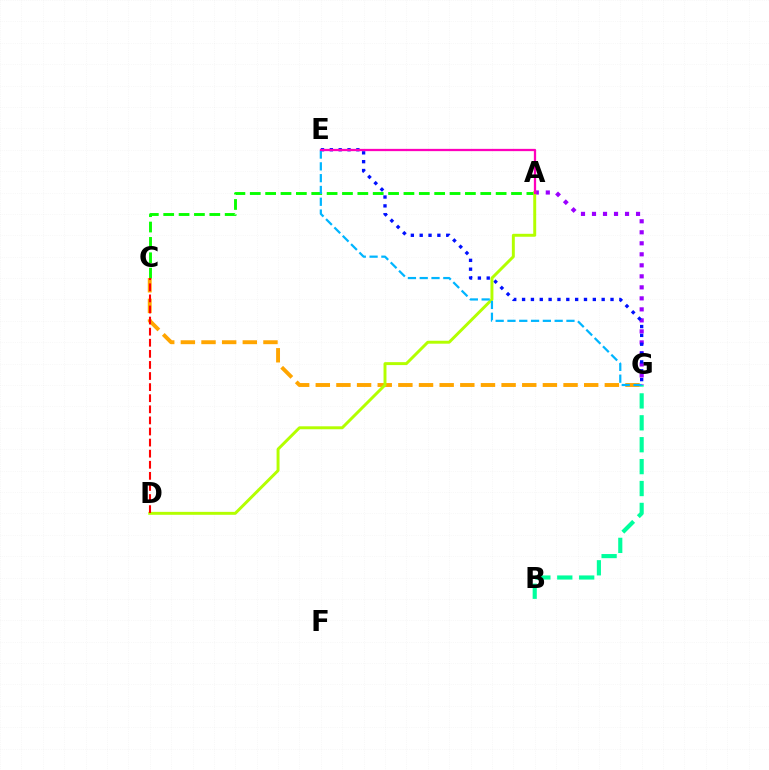{('A', 'G'): [{'color': '#9b00ff', 'line_style': 'dotted', 'thickness': 2.99}], ('C', 'G'): [{'color': '#ffa500', 'line_style': 'dashed', 'thickness': 2.8}], ('E', 'G'): [{'color': '#0010ff', 'line_style': 'dotted', 'thickness': 2.4}, {'color': '#00b5ff', 'line_style': 'dashed', 'thickness': 1.6}], ('A', 'C'): [{'color': '#08ff00', 'line_style': 'dashed', 'thickness': 2.09}], ('B', 'G'): [{'color': '#00ff9d', 'line_style': 'dashed', 'thickness': 2.98}], ('A', 'D'): [{'color': '#b3ff00', 'line_style': 'solid', 'thickness': 2.12}], ('C', 'D'): [{'color': '#ff0000', 'line_style': 'dashed', 'thickness': 1.51}], ('A', 'E'): [{'color': '#ff00bd', 'line_style': 'solid', 'thickness': 1.64}]}